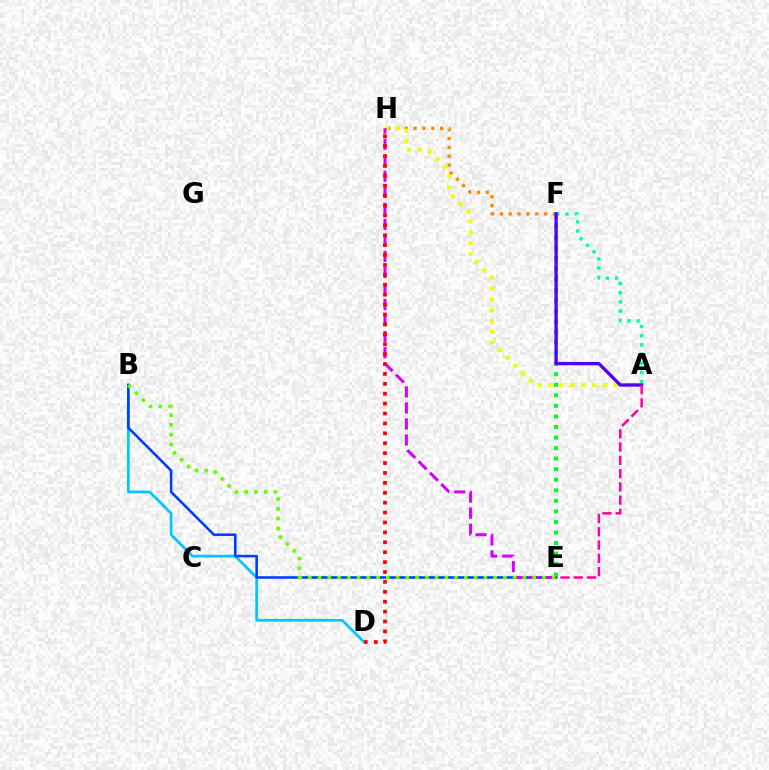{('E', 'F'): [{'color': '#00ff27', 'line_style': 'dotted', 'thickness': 2.87}], ('B', 'D'): [{'color': '#00c7ff', 'line_style': 'solid', 'thickness': 1.98}], ('F', 'H'): [{'color': '#ff8800', 'line_style': 'dotted', 'thickness': 2.4}], ('A', 'H'): [{'color': '#eeff00', 'line_style': 'dotted', 'thickness': 2.94}], ('B', 'E'): [{'color': '#003fff', 'line_style': 'solid', 'thickness': 1.87}, {'color': '#66ff00', 'line_style': 'dotted', 'thickness': 2.65}], ('E', 'H'): [{'color': '#d600ff', 'line_style': 'dashed', 'thickness': 2.18}], ('D', 'H'): [{'color': '#ff0000', 'line_style': 'dotted', 'thickness': 2.69}], ('A', 'F'): [{'color': '#00ffaf', 'line_style': 'dotted', 'thickness': 2.5}, {'color': '#4f00ff', 'line_style': 'solid', 'thickness': 2.38}], ('A', 'E'): [{'color': '#ff00a0', 'line_style': 'dashed', 'thickness': 1.8}]}